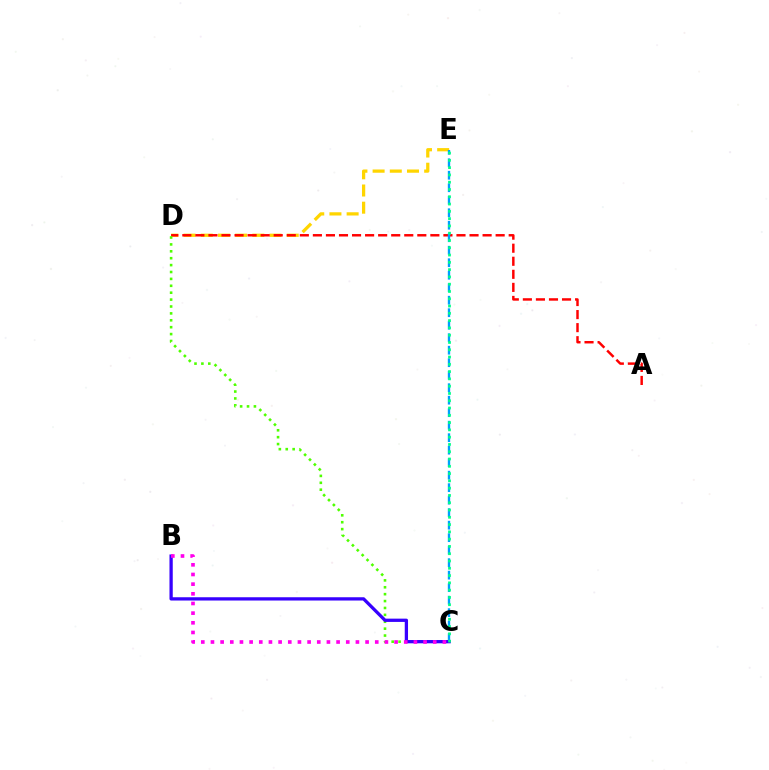{('D', 'E'): [{'color': '#ffd500', 'line_style': 'dashed', 'thickness': 2.34}], ('A', 'D'): [{'color': '#ff0000', 'line_style': 'dashed', 'thickness': 1.77}], ('C', 'D'): [{'color': '#4fff00', 'line_style': 'dotted', 'thickness': 1.87}], ('C', 'E'): [{'color': '#009eff', 'line_style': 'dashed', 'thickness': 1.7}, {'color': '#00ff86', 'line_style': 'dotted', 'thickness': 1.98}], ('B', 'C'): [{'color': '#3700ff', 'line_style': 'solid', 'thickness': 2.36}, {'color': '#ff00ed', 'line_style': 'dotted', 'thickness': 2.63}]}